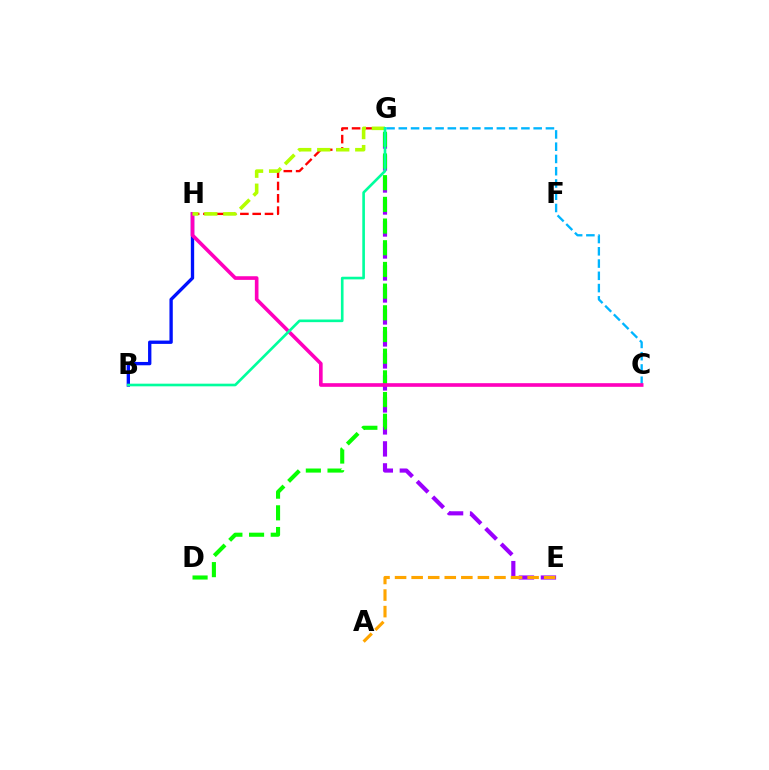{('C', 'G'): [{'color': '#00b5ff', 'line_style': 'dashed', 'thickness': 1.67}], ('G', 'H'): [{'color': '#ff0000', 'line_style': 'dashed', 'thickness': 1.67}, {'color': '#b3ff00', 'line_style': 'dashed', 'thickness': 2.58}], ('E', 'G'): [{'color': '#9b00ff', 'line_style': 'dashed', 'thickness': 2.99}], ('B', 'H'): [{'color': '#0010ff', 'line_style': 'solid', 'thickness': 2.4}], ('D', 'G'): [{'color': '#08ff00', 'line_style': 'dashed', 'thickness': 2.95}], ('C', 'H'): [{'color': '#ff00bd', 'line_style': 'solid', 'thickness': 2.62}], ('A', 'E'): [{'color': '#ffa500', 'line_style': 'dashed', 'thickness': 2.25}], ('B', 'G'): [{'color': '#00ff9d', 'line_style': 'solid', 'thickness': 1.9}]}